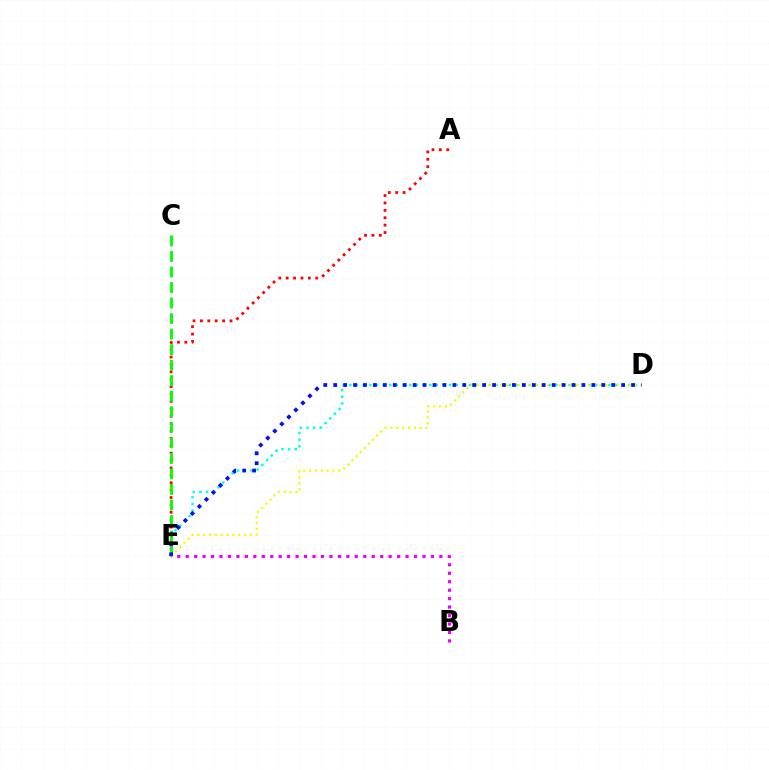{('D', 'E'): [{'color': '#00fff6', 'line_style': 'dotted', 'thickness': 1.81}, {'color': '#fcf500', 'line_style': 'dotted', 'thickness': 1.58}, {'color': '#0010ff', 'line_style': 'dotted', 'thickness': 2.7}], ('A', 'E'): [{'color': '#ff0000', 'line_style': 'dotted', 'thickness': 2.01}], ('C', 'E'): [{'color': '#08ff00', 'line_style': 'dashed', 'thickness': 2.11}], ('B', 'E'): [{'color': '#ee00ff', 'line_style': 'dotted', 'thickness': 2.3}]}